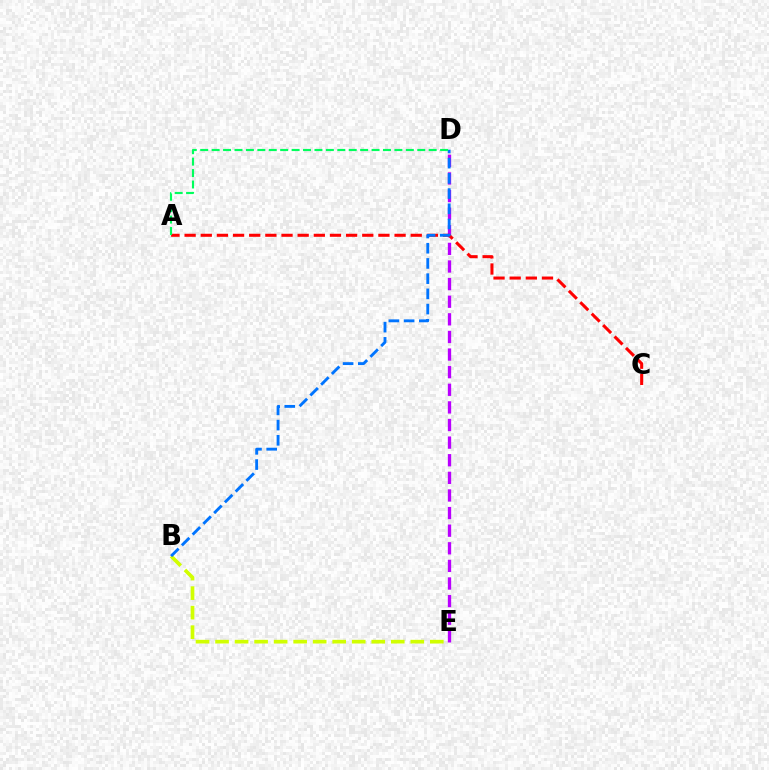{('B', 'E'): [{'color': '#d1ff00', 'line_style': 'dashed', 'thickness': 2.65}], ('D', 'E'): [{'color': '#b900ff', 'line_style': 'dashed', 'thickness': 2.39}], ('A', 'C'): [{'color': '#ff0000', 'line_style': 'dashed', 'thickness': 2.19}], ('B', 'D'): [{'color': '#0074ff', 'line_style': 'dashed', 'thickness': 2.07}], ('A', 'D'): [{'color': '#00ff5c', 'line_style': 'dashed', 'thickness': 1.55}]}